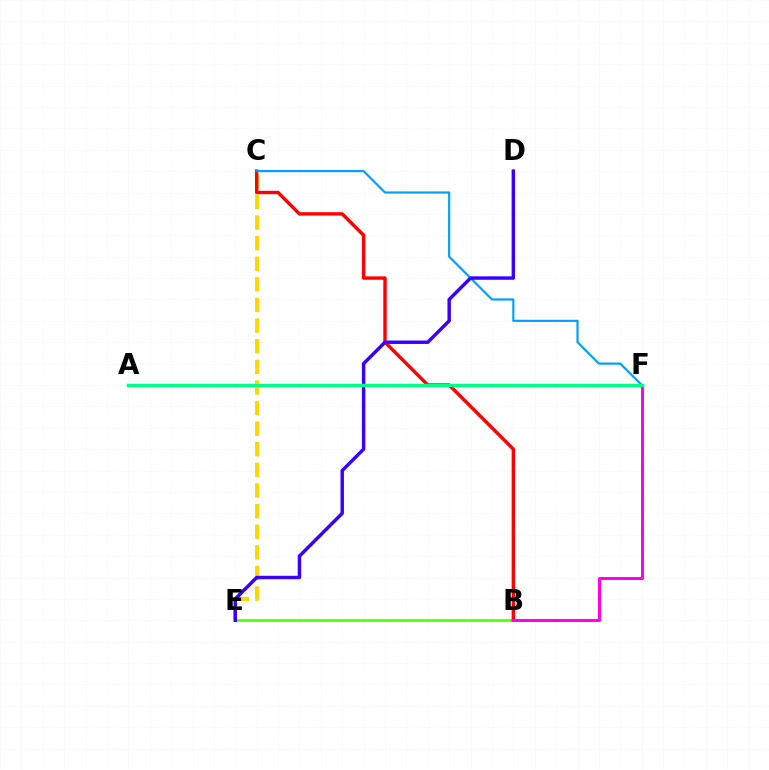{('B', 'E'): [{'color': '#4fff00', 'line_style': 'solid', 'thickness': 1.86}], ('C', 'E'): [{'color': '#ffd500', 'line_style': 'dashed', 'thickness': 2.8}], ('B', 'C'): [{'color': '#ff0000', 'line_style': 'solid', 'thickness': 2.44}], ('C', 'F'): [{'color': '#009eff', 'line_style': 'solid', 'thickness': 1.55}], ('D', 'E'): [{'color': '#3700ff', 'line_style': 'solid', 'thickness': 2.47}], ('B', 'F'): [{'color': '#ff00ed', 'line_style': 'solid', 'thickness': 2.15}], ('A', 'F'): [{'color': '#00ff86', 'line_style': 'solid', 'thickness': 2.48}]}